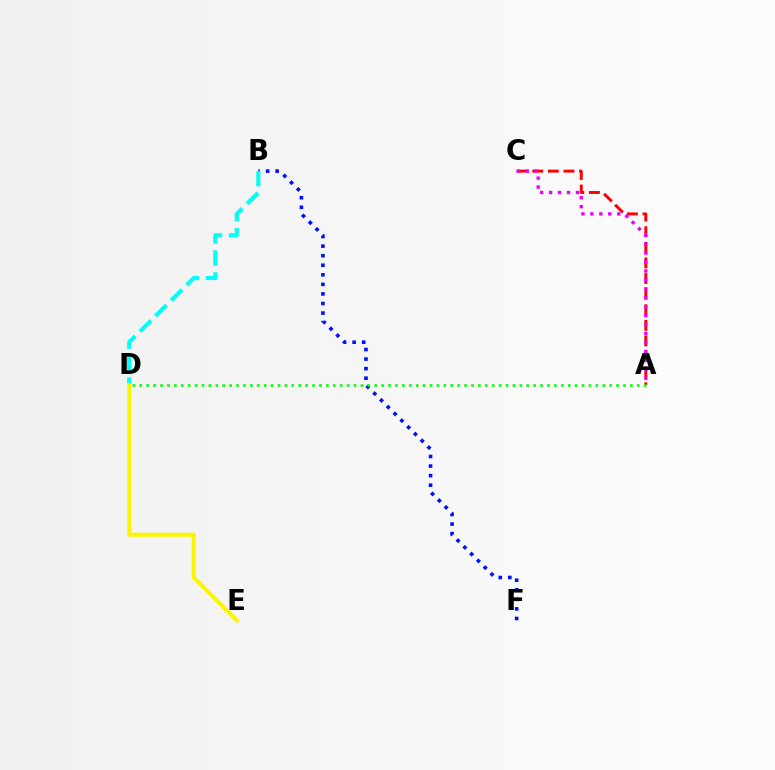{('B', 'F'): [{'color': '#0010ff', 'line_style': 'dotted', 'thickness': 2.6}], ('A', 'C'): [{'color': '#ff0000', 'line_style': 'dashed', 'thickness': 2.12}, {'color': '#ee00ff', 'line_style': 'dotted', 'thickness': 2.43}], ('A', 'D'): [{'color': '#08ff00', 'line_style': 'dotted', 'thickness': 1.88}], ('B', 'D'): [{'color': '#00fff6', 'line_style': 'dashed', 'thickness': 2.98}], ('D', 'E'): [{'color': '#fcf500', 'line_style': 'solid', 'thickness': 2.94}]}